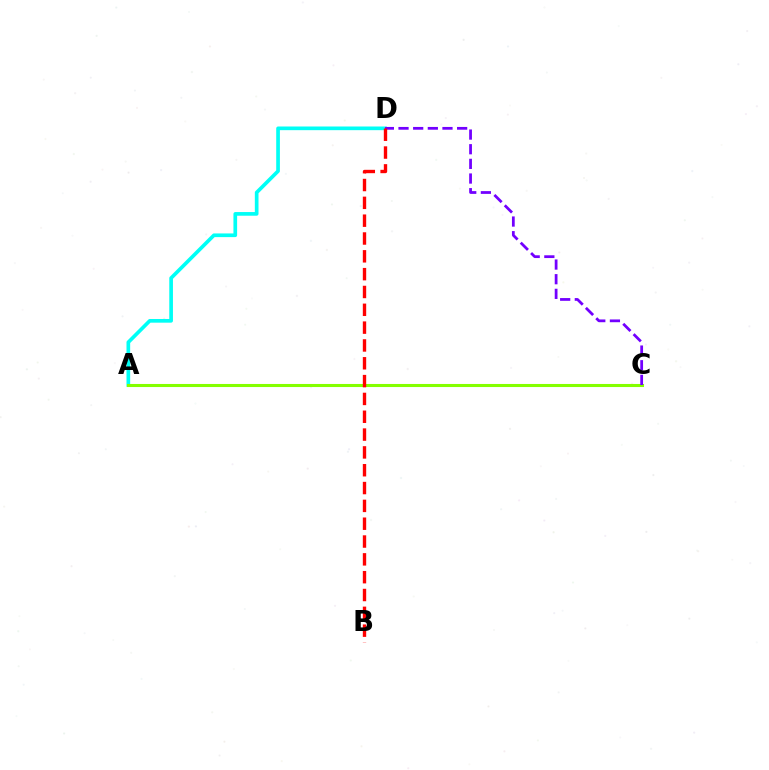{('A', 'D'): [{'color': '#00fff6', 'line_style': 'solid', 'thickness': 2.65}], ('A', 'C'): [{'color': '#84ff00', 'line_style': 'solid', 'thickness': 2.21}], ('C', 'D'): [{'color': '#7200ff', 'line_style': 'dashed', 'thickness': 1.99}], ('B', 'D'): [{'color': '#ff0000', 'line_style': 'dashed', 'thickness': 2.42}]}